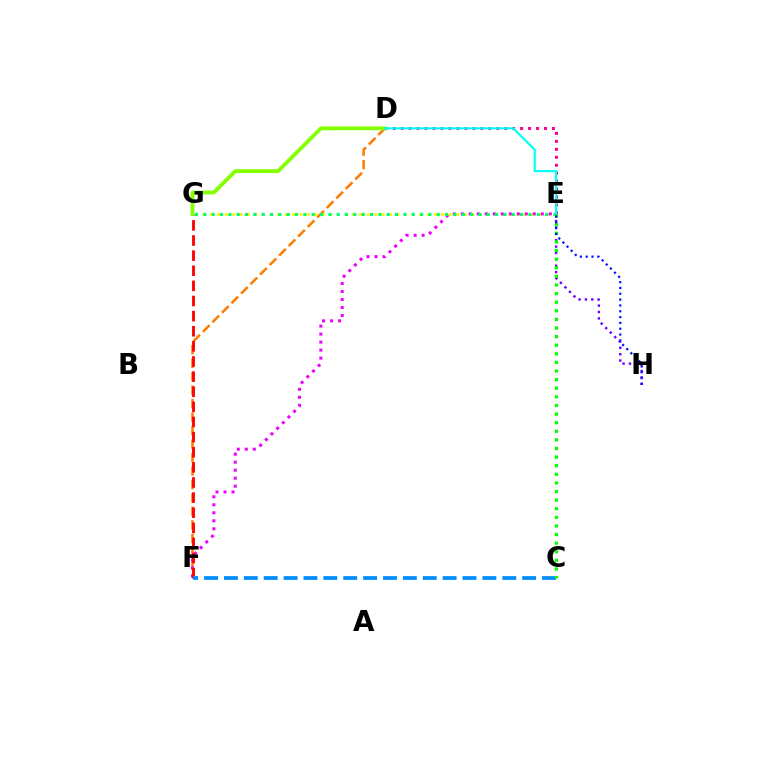{('E', 'G'): [{'color': '#fcf500', 'line_style': 'dotted', 'thickness': 2.03}, {'color': '#00ff74', 'line_style': 'dotted', 'thickness': 2.26}], ('D', 'E'): [{'color': '#ff0094', 'line_style': 'dotted', 'thickness': 2.16}, {'color': '#00fff6', 'line_style': 'solid', 'thickness': 1.55}], ('D', 'F'): [{'color': '#ff7c00', 'line_style': 'dashed', 'thickness': 1.83}], ('E', 'F'): [{'color': '#ee00ff', 'line_style': 'dotted', 'thickness': 2.17}], ('F', 'G'): [{'color': '#ff0000', 'line_style': 'dashed', 'thickness': 2.05}], ('E', 'H'): [{'color': '#7200ff', 'line_style': 'dotted', 'thickness': 1.73}, {'color': '#0010ff', 'line_style': 'dotted', 'thickness': 1.58}], ('D', 'G'): [{'color': '#84ff00', 'line_style': 'solid', 'thickness': 2.75}], ('C', 'F'): [{'color': '#008cff', 'line_style': 'dashed', 'thickness': 2.7}], ('C', 'E'): [{'color': '#08ff00', 'line_style': 'dotted', 'thickness': 2.34}]}